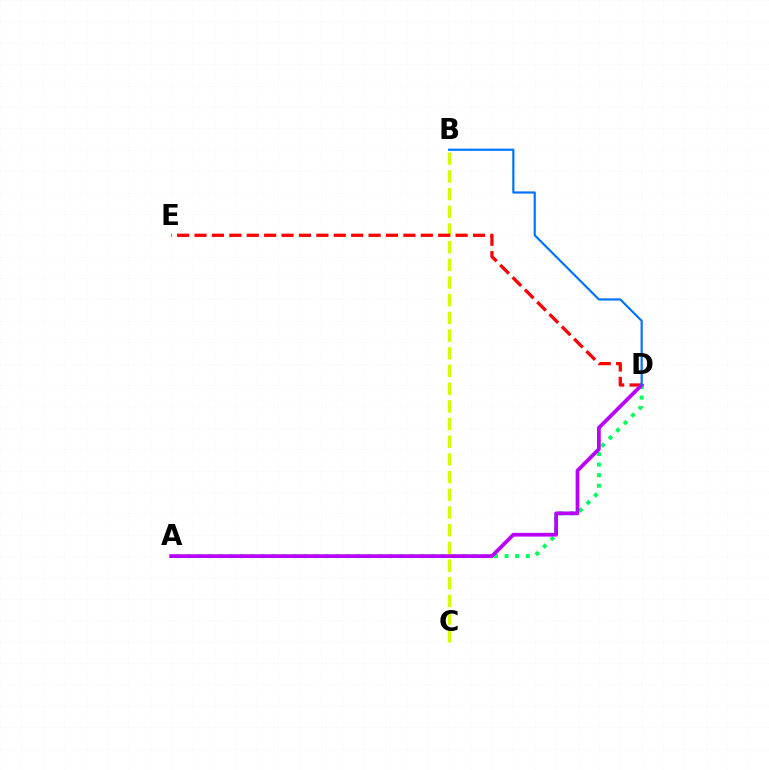{('A', 'D'): [{'color': '#00ff5c', 'line_style': 'dotted', 'thickness': 2.88}, {'color': '#b900ff', 'line_style': 'solid', 'thickness': 2.69}], ('B', 'C'): [{'color': '#d1ff00', 'line_style': 'dashed', 'thickness': 2.4}], ('D', 'E'): [{'color': '#ff0000', 'line_style': 'dashed', 'thickness': 2.36}], ('B', 'D'): [{'color': '#0074ff', 'line_style': 'solid', 'thickness': 1.58}]}